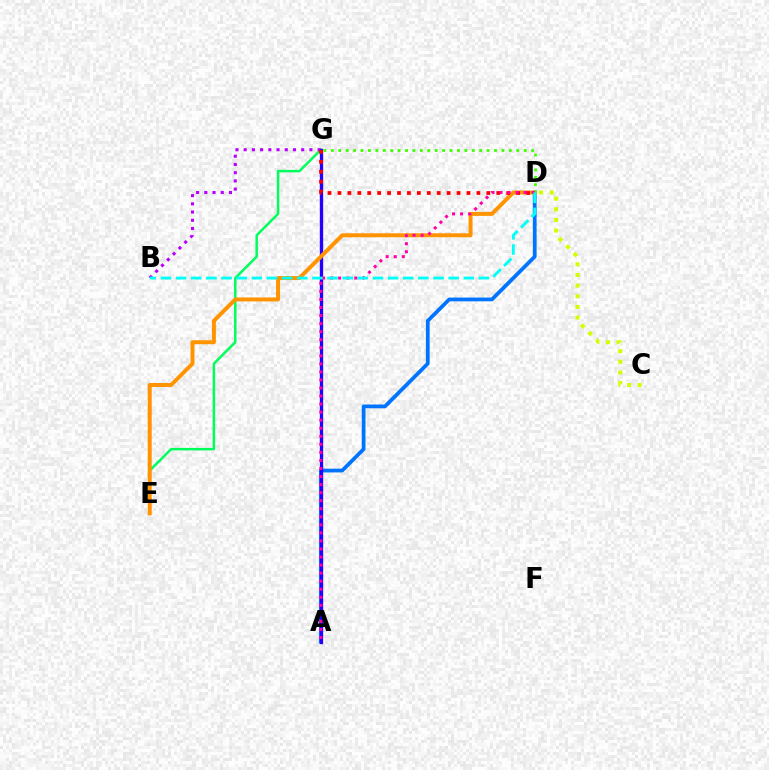{('A', 'D'): [{'color': '#0074ff', 'line_style': 'solid', 'thickness': 2.71}, {'color': '#ff00ac', 'line_style': 'dotted', 'thickness': 2.19}], ('E', 'G'): [{'color': '#00ff5c', 'line_style': 'solid', 'thickness': 1.8}], ('B', 'G'): [{'color': '#b900ff', 'line_style': 'dotted', 'thickness': 2.23}], ('A', 'G'): [{'color': '#2500ff', 'line_style': 'solid', 'thickness': 2.38}], ('D', 'E'): [{'color': '#ff9400', 'line_style': 'solid', 'thickness': 2.87}], ('D', 'G'): [{'color': '#3dff00', 'line_style': 'dotted', 'thickness': 2.02}, {'color': '#ff0000', 'line_style': 'dotted', 'thickness': 2.7}], ('B', 'D'): [{'color': '#00fff6', 'line_style': 'dashed', 'thickness': 2.06}], ('C', 'D'): [{'color': '#d1ff00', 'line_style': 'dotted', 'thickness': 2.89}]}